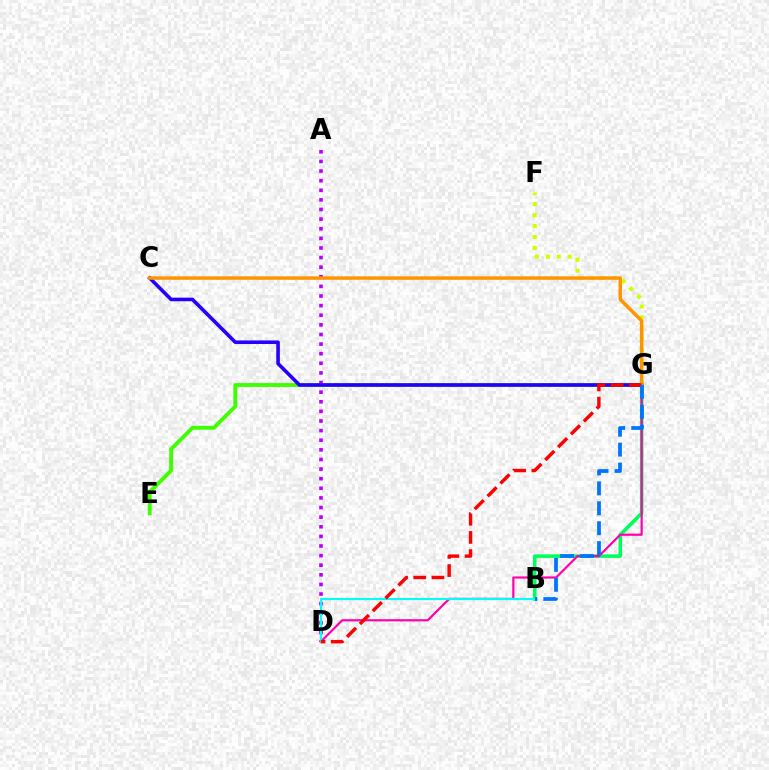{('E', 'G'): [{'color': '#3dff00', 'line_style': 'solid', 'thickness': 2.77}], ('B', 'G'): [{'color': '#00ff5c', 'line_style': 'solid', 'thickness': 2.58}, {'color': '#0074ff', 'line_style': 'dashed', 'thickness': 2.71}], ('A', 'D'): [{'color': '#b900ff', 'line_style': 'dotted', 'thickness': 2.61}], ('F', 'G'): [{'color': '#d1ff00', 'line_style': 'dotted', 'thickness': 2.97}], ('D', 'G'): [{'color': '#ff00ac', 'line_style': 'solid', 'thickness': 1.57}, {'color': '#ff0000', 'line_style': 'dashed', 'thickness': 2.47}], ('C', 'G'): [{'color': '#2500ff', 'line_style': 'solid', 'thickness': 2.59}, {'color': '#ff9400', 'line_style': 'solid', 'thickness': 2.49}], ('B', 'D'): [{'color': '#00fff6', 'line_style': 'solid', 'thickness': 1.53}]}